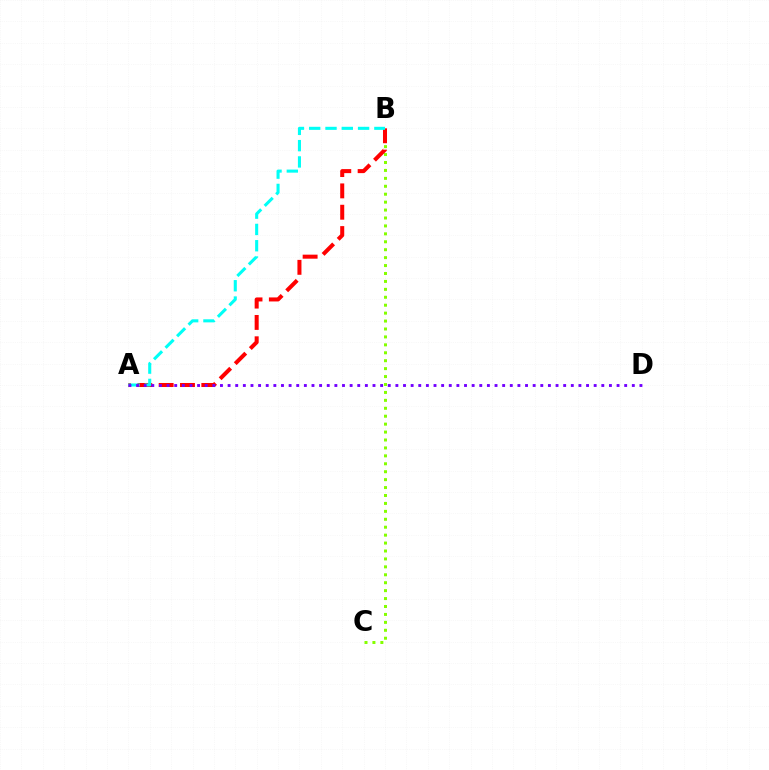{('B', 'C'): [{'color': '#84ff00', 'line_style': 'dotted', 'thickness': 2.15}], ('A', 'B'): [{'color': '#ff0000', 'line_style': 'dashed', 'thickness': 2.9}, {'color': '#00fff6', 'line_style': 'dashed', 'thickness': 2.21}], ('A', 'D'): [{'color': '#7200ff', 'line_style': 'dotted', 'thickness': 2.07}]}